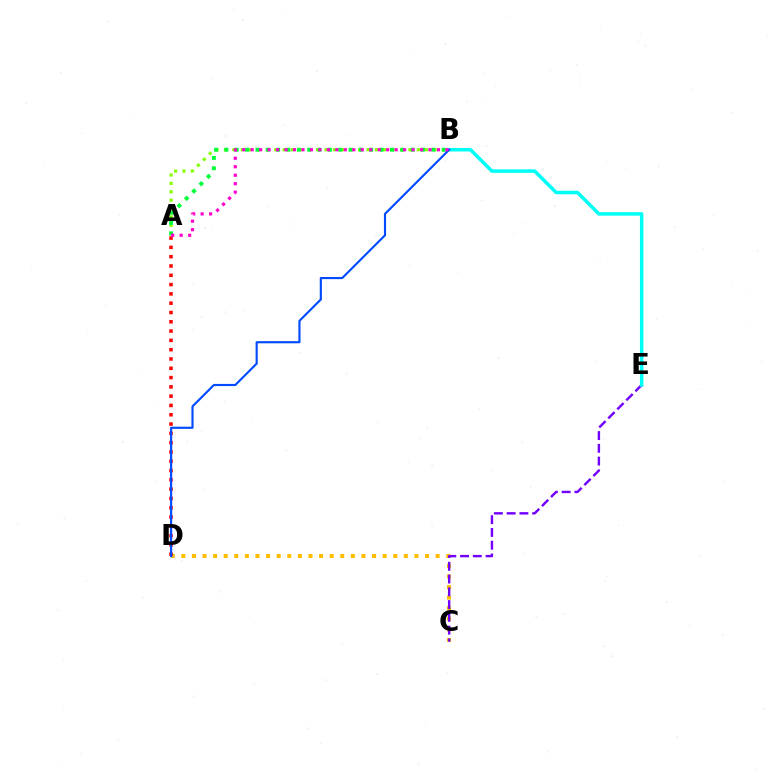{('C', 'D'): [{'color': '#ffbd00', 'line_style': 'dotted', 'thickness': 2.88}], ('A', 'B'): [{'color': '#84ff00', 'line_style': 'dotted', 'thickness': 2.28}, {'color': '#00ff39', 'line_style': 'dotted', 'thickness': 2.81}, {'color': '#ff00cf', 'line_style': 'dotted', 'thickness': 2.3}], ('C', 'E'): [{'color': '#7200ff', 'line_style': 'dashed', 'thickness': 1.73}], ('A', 'D'): [{'color': '#ff0000', 'line_style': 'dotted', 'thickness': 2.53}], ('B', 'E'): [{'color': '#00fff6', 'line_style': 'solid', 'thickness': 2.53}], ('B', 'D'): [{'color': '#004bff', 'line_style': 'solid', 'thickness': 1.55}]}